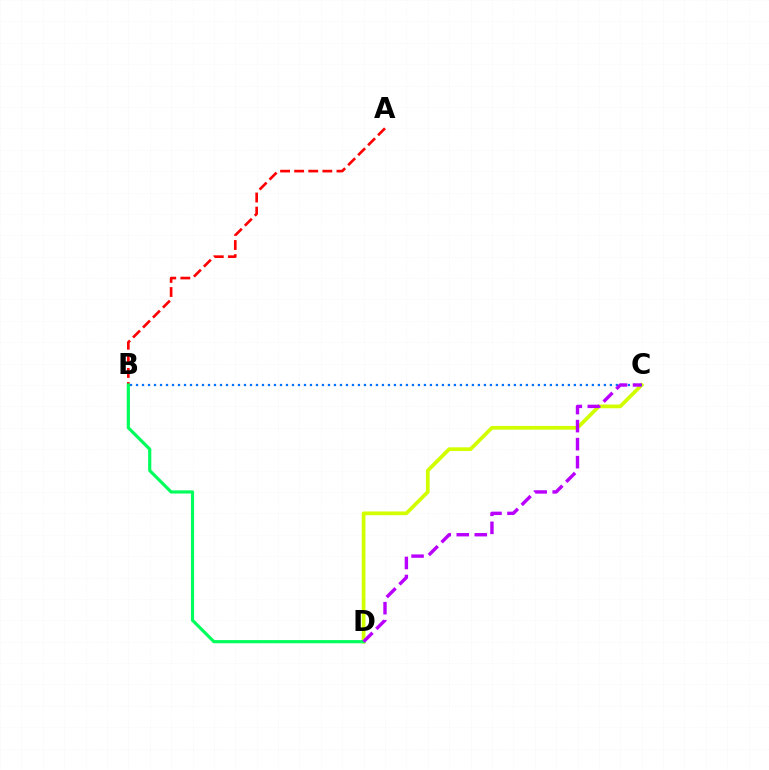{('C', 'D'): [{'color': '#d1ff00', 'line_style': 'solid', 'thickness': 2.68}, {'color': '#b900ff', 'line_style': 'dashed', 'thickness': 2.45}], ('B', 'C'): [{'color': '#0074ff', 'line_style': 'dotted', 'thickness': 1.63}], ('A', 'B'): [{'color': '#ff0000', 'line_style': 'dashed', 'thickness': 1.91}], ('B', 'D'): [{'color': '#00ff5c', 'line_style': 'solid', 'thickness': 2.28}]}